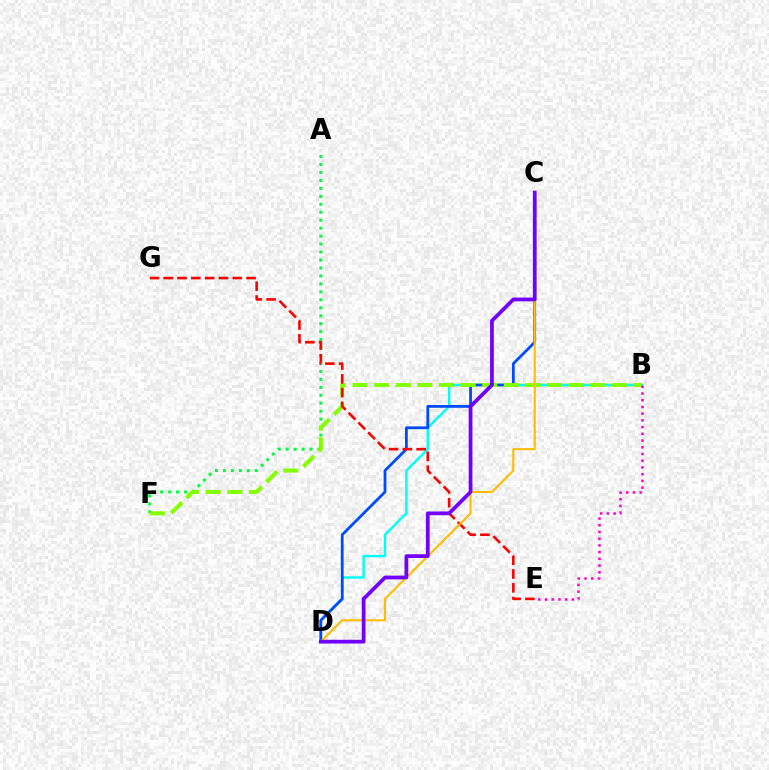{('B', 'D'): [{'color': '#00fff6', 'line_style': 'solid', 'thickness': 1.75}], ('A', 'F'): [{'color': '#00ff39', 'line_style': 'dotted', 'thickness': 2.16}], ('C', 'D'): [{'color': '#004bff', 'line_style': 'solid', 'thickness': 2.0}, {'color': '#ffbd00', 'line_style': 'solid', 'thickness': 1.55}, {'color': '#7200ff', 'line_style': 'solid', 'thickness': 2.7}], ('B', 'F'): [{'color': '#84ff00', 'line_style': 'dashed', 'thickness': 2.94}], ('E', 'G'): [{'color': '#ff0000', 'line_style': 'dashed', 'thickness': 1.88}], ('B', 'E'): [{'color': '#ff00cf', 'line_style': 'dotted', 'thickness': 1.83}]}